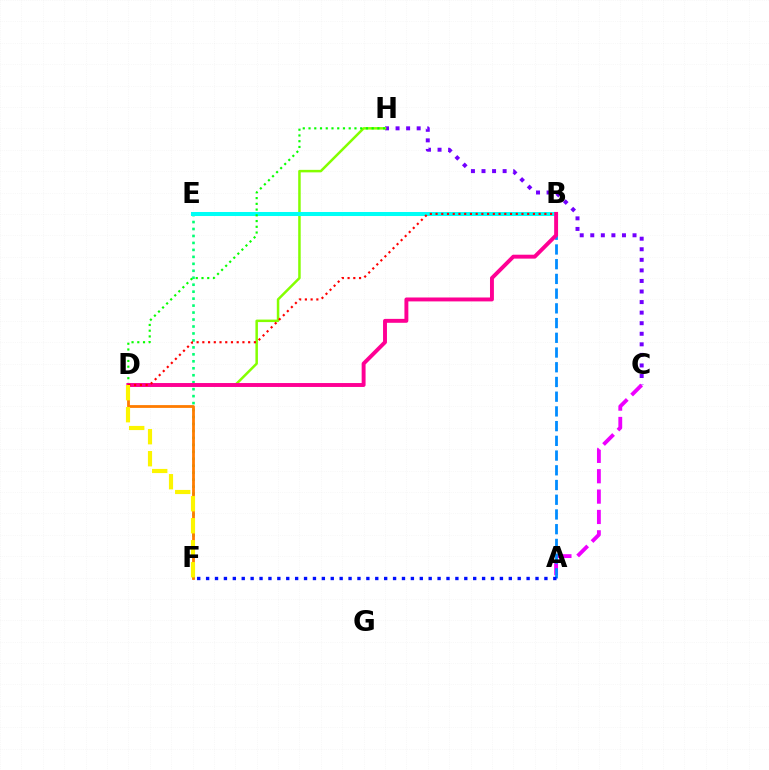{('E', 'F'): [{'color': '#00ff74', 'line_style': 'dotted', 'thickness': 1.89}], ('C', 'H'): [{'color': '#7200ff', 'line_style': 'dotted', 'thickness': 2.87}], ('D', 'H'): [{'color': '#84ff00', 'line_style': 'solid', 'thickness': 1.8}, {'color': '#08ff00', 'line_style': 'dotted', 'thickness': 1.56}], ('D', 'F'): [{'color': '#ff7c00', 'line_style': 'solid', 'thickness': 2.01}, {'color': '#fcf500', 'line_style': 'dashed', 'thickness': 2.99}], ('A', 'C'): [{'color': '#ee00ff', 'line_style': 'dashed', 'thickness': 2.77}], ('A', 'B'): [{'color': '#008cff', 'line_style': 'dashed', 'thickness': 2.0}], ('A', 'F'): [{'color': '#0010ff', 'line_style': 'dotted', 'thickness': 2.42}], ('B', 'E'): [{'color': '#00fff6', 'line_style': 'solid', 'thickness': 2.89}], ('B', 'D'): [{'color': '#ff0094', 'line_style': 'solid', 'thickness': 2.82}, {'color': '#ff0000', 'line_style': 'dotted', 'thickness': 1.56}]}